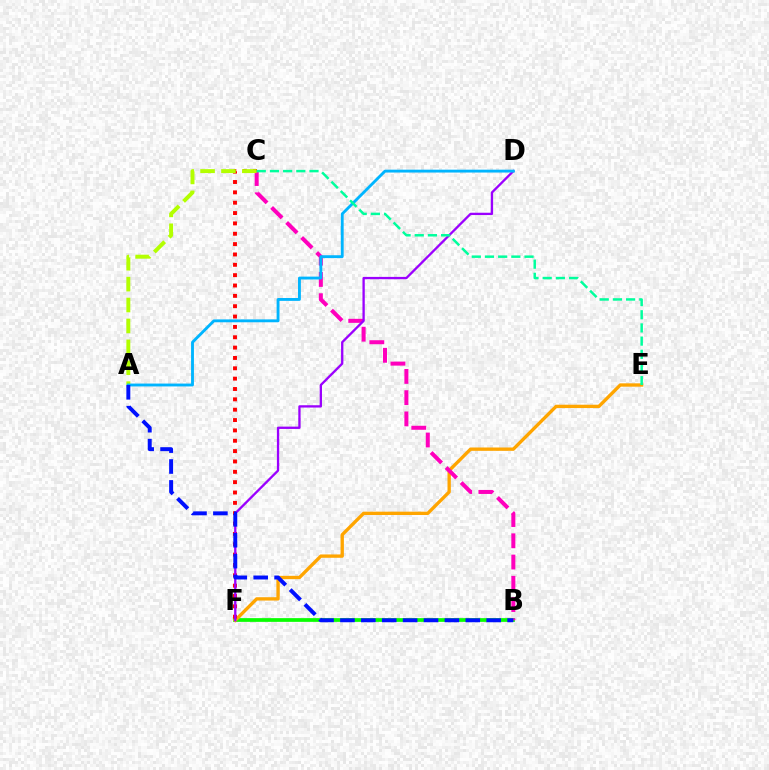{('B', 'F'): [{'color': '#08ff00', 'line_style': 'solid', 'thickness': 2.68}], ('E', 'F'): [{'color': '#ffa500', 'line_style': 'solid', 'thickness': 2.41}], ('C', 'F'): [{'color': '#ff0000', 'line_style': 'dotted', 'thickness': 2.81}], ('B', 'C'): [{'color': '#ff00bd', 'line_style': 'dashed', 'thickness': 2.89}], ('D', 'F'): [{'color': '#9b00ff', 'line_style': 'solid', 'thickness': 1.66}], ('A', 'C'): [{'color': '#b3ff00', 'line_style': 'dashed', 'thickness': 2.84}], ('A', 'D'): [{'color': '#00b5ff', 'line_style': 'solid', 'thickness': 2.06}], ('A', 'B'): [{'color': '#0010ff', 'line_style': 'dashed', 'thickness': 2.84}], ('C', 'E'): [{'color': '#00ff9d', 'line_style': 'dashed', 'thickness': 1.79}]}